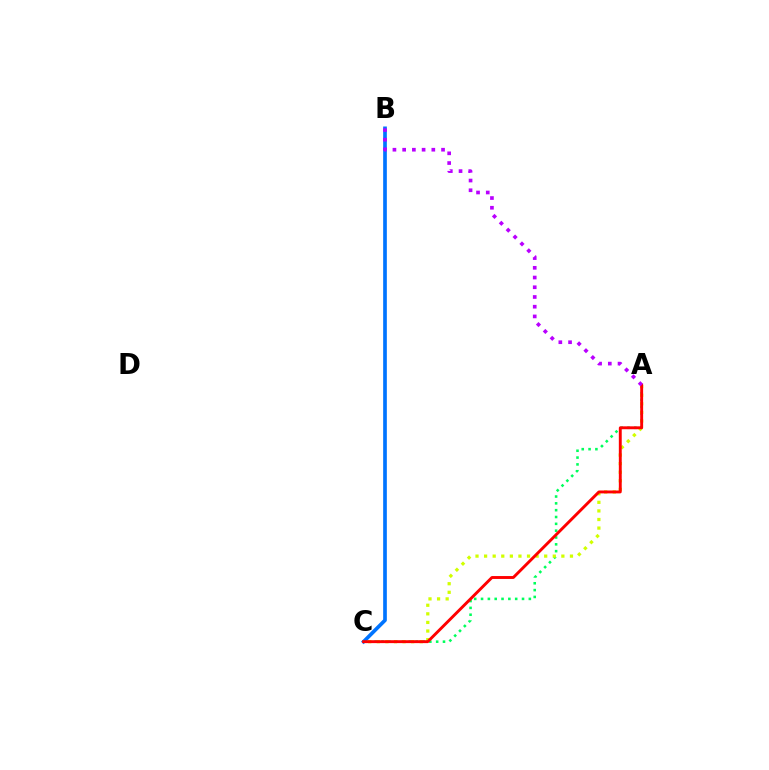{('A', 'C'): [{'color': '#00ff5c', 'line_style': 'dotted', 'thickness': 1.86}, {'color': '#d1ff00', 'line_style': 'dotted', 'thickness': 2.33}, {'color': '#ff0000', 'line_style': 'solid', 'thickness': 2.09}], ('B', 'C'): [{'color': '#0074ff', 'line_style': 'solid', 'thickness': 2.65}], ('A', 'B'): [{'color': '#b900ff', 'line_style': 'dotted', 'thickness': 2.64}]}